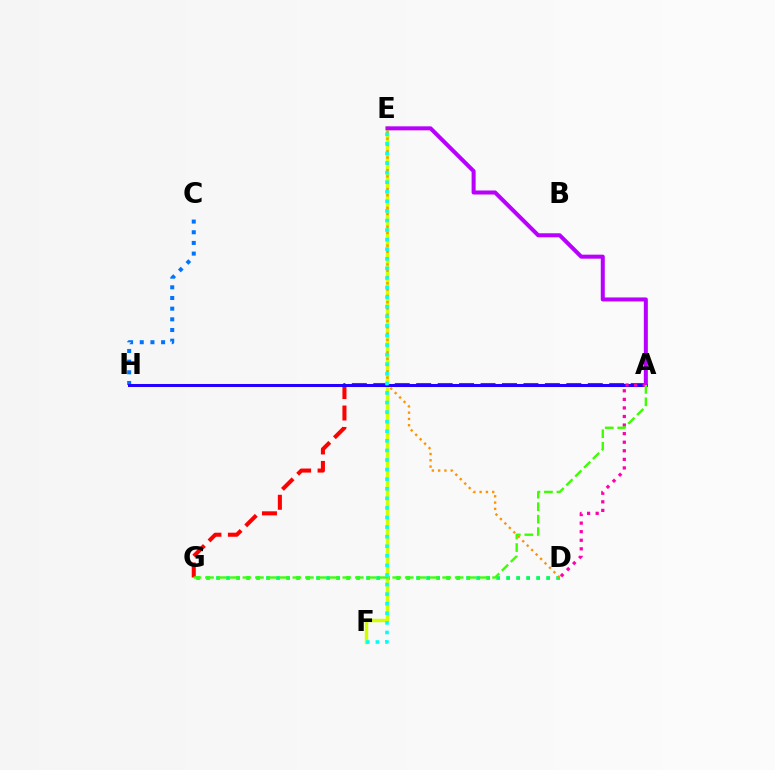{('D', 'G'): [{'color': '#00ff5c', 'line_style': 'dotted', 'thickness': 2.72}], ('C', 'H'): [{'color': '#0074ff', 'line_style': 'dotted', 'thickness': 2.9}], ('E', 'F'): [{'color': '#d1ff00', 'line_style': 'solid', 'thickness': 2.49}, {'color': '#00fff6', 'line_style': 'dotted', 'thickness': 2.6}], ('A', 'G'): [{'color': '#ff0000', 'line_style': 'dashed', 'thickness': 2.91}, {'color': '#3dff00', 'line_style': 'dashed', 'thickness': 1.7}], ('A', 'H'): [{'color': '#2500ff', 'line_style': 'solid', 'thickness': 2.18}], ('A', 'E'): [{'color': '#b900ff', 'line_style': 'solid', 'thickness': 2.89}], ('D', 'E'): [{'color': '#ff9400', 'line_style': 'dotted', 'thickness': 1.71}], ('A', 'D'): [{'color': '#ff00ac', 'line_style': 'dotted', 'thickness': 2.33}]}